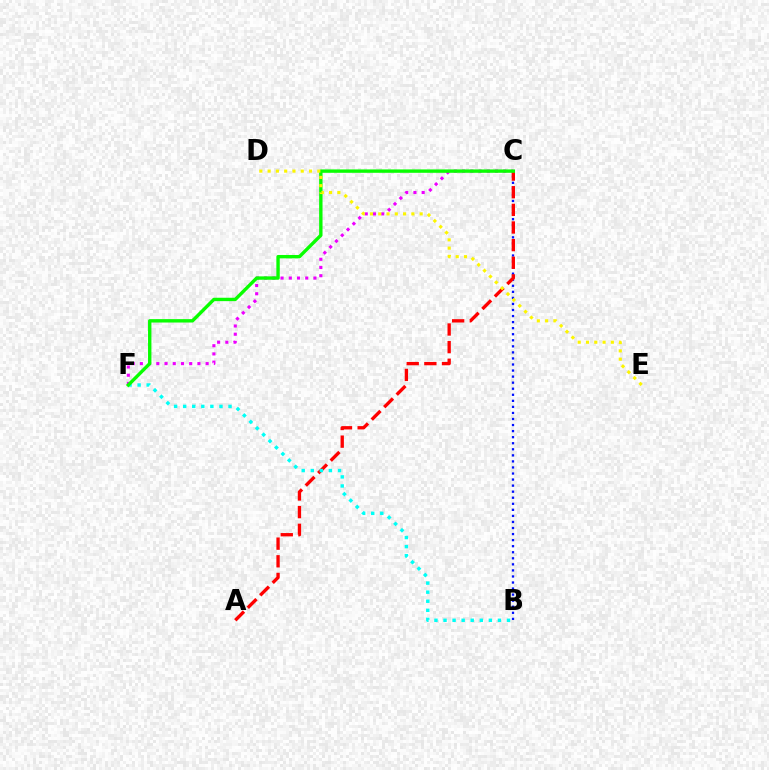{('C', 'F'): [{'color': '#ee00ff', 'line_style': 'dotted', 'thickness': 2.23}, {'color': '#08ff00', 'line_style': 'solid', 'thickness': 2.44}], ('B', 'C'): [{'color': '#0010ff', 'line_style': 'dotted', 'thickness': 1.65}], ('A', 'C'): [{'color': '#ff0000', 'line_style': 'dashed', 'thickness': 2.4}], ('B', 'F'): [{'color': '#00fff6', 'line_style': 'dotted', 'thickness': 2.46}], ('D', 'E'): [{'color': '#fcf500', 'line_style': 'dotted', 'thickness': 2.25}]}